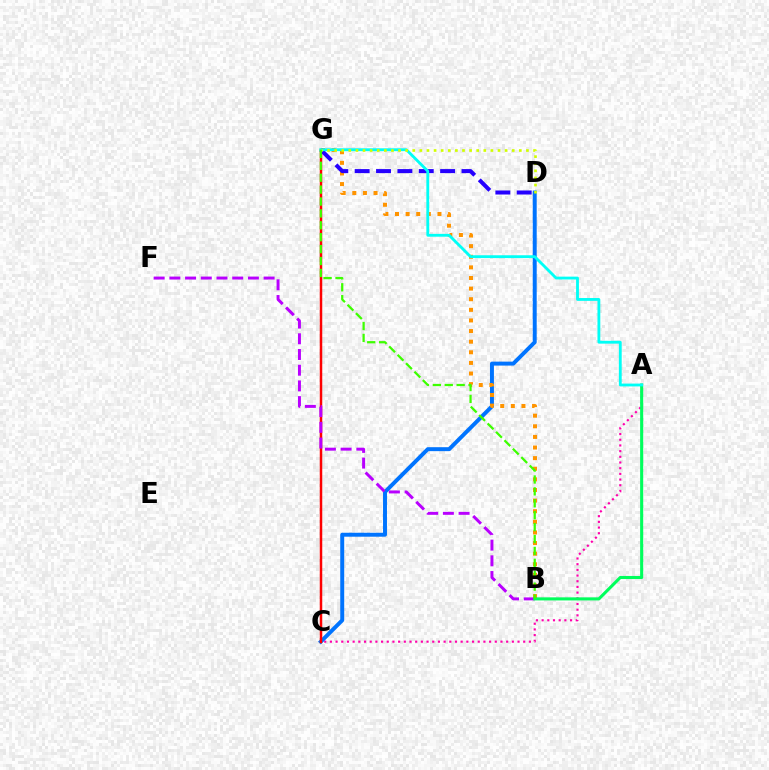{('A', 'C'): [{'color': '#ff00ac', 'line_style': 'dotted', 'thickness': 1.54}], ('C', 'D'): [{'color': '#0074ff', 'line_style': 'solid', 'thickness': 2.85}], ('C', 'G'): [{'color': '#ff0000', 'line_style': 'solid', 'thickness': 1.79}], ('B', 'G'): [{'color': '#ff9400', 'line_style': 'dotted', 'thickness': 2.88}, {'color': '#3dff00', 'line_style': 'dashed', 'thickness': 1.62}], ('B', 'F'): [{'color': '#b900ff', 'line_style': 'dashed', 'thickness': 2.13}], ('D', 'G'): [{'color': '#2500ff', 'line_style': 'dashed', 'thickness': 2.9}, {'color': '#d1ff00', 'line_style': 'dotted', 'thickness': 1.93}], ('A', 'B'): [{'color': '#00ff5c', 'line_style': 'solid', 'thickness': 2.21}], ('A', 'G'): [{'color': '#00fff6', 'line_style': 'solid', 'thickness': 2.04}]}